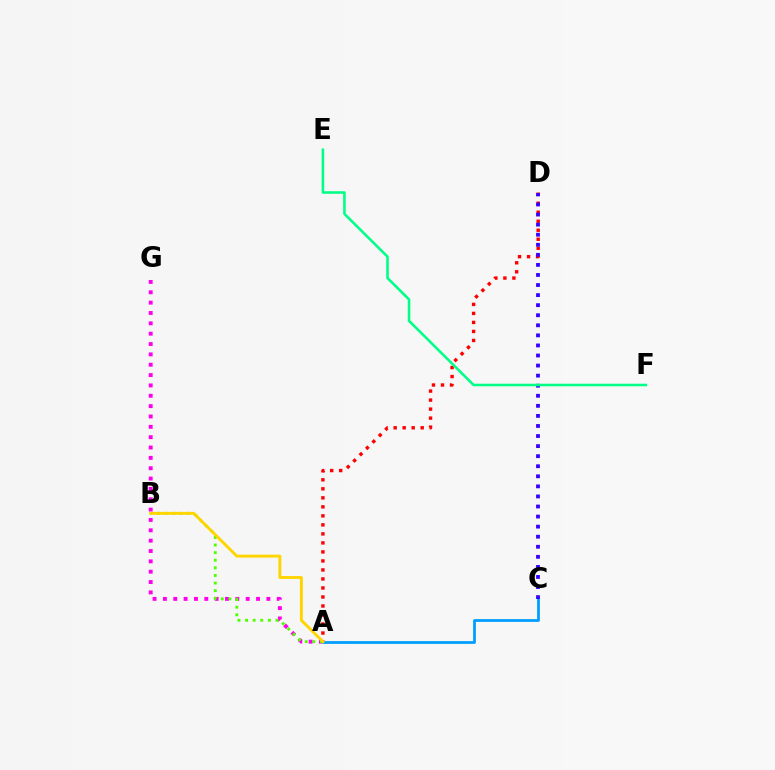{('A', 'D'): [{'color': '#ff0000', 'line_style': 'dotted', 'thickness': 2.45}], ('A', 'G'): [{'color': '#ff00ed', 'line_style': 'dotted', 'thickness': 2.81}], ('A', 'B'): [{'color': '#4fff00', 'line_style': 'dotted', 'thickness': 2.07}, {'color': '#ffd500', 'line_style': 'solid', 'thickness': 2.1}], ('A', 'C'): [{'color': '#009eff', 'line_style': 'solid', 'thickness': 2.0}], ('C', 'D'): [{'color': '#3700ff', 'line_style': 'dotted', 'thickness': 2.74}], ('E', 'F'): [{'color': '#00ff86', 'line_style': 'solid', 'thickness': 1.85}]}